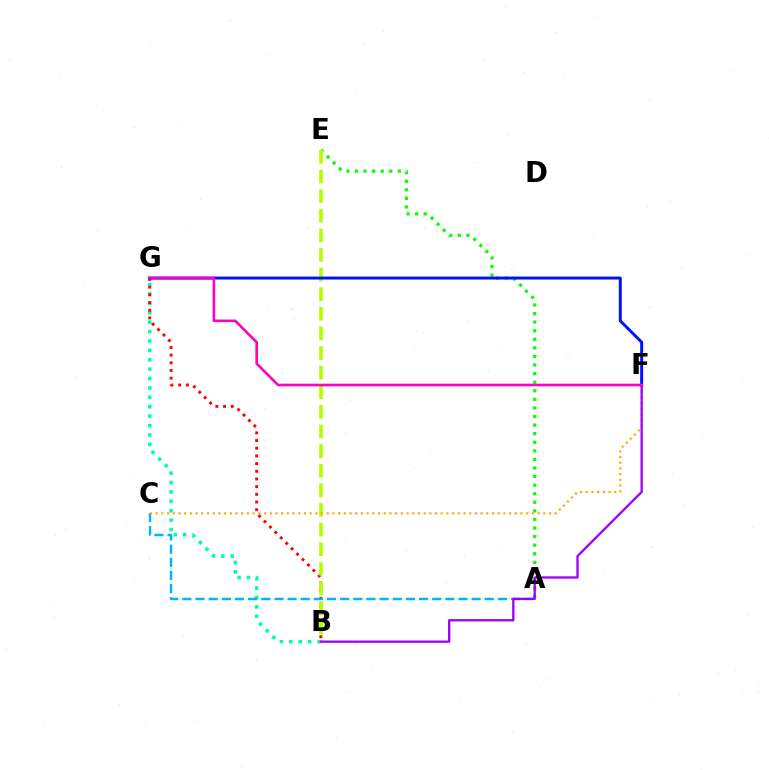{('B', 'G'): [{'color': '#00ff9d', 'line_style': 'dotted', 'thickness': 2.55}, {'color': '#ff0000', 'line_style': 'dotted', 'thickness': 2.09}], ('A', 'E'): [{'color': '#08ff00', 'line_style': 'dotted', 'thickness': 2.33}], ('A', 'C'): [{'color': '#00b5ff', 'line_style': 'dashed', 'thickness': 1.79}], ('B', 'E'): [{'color': '#b3ff00', 'line_style': 'dashed', 'thickness': 2.66}], ('C', 'F'): [{'color': '#ffa500', 'line_style': 'dotted', 'thickness': 1.55}], ('B', 'F'): [{'color': '#9b00ff', 'line_style': 'solid', 'thickness': 1.65}], ('F', 'G'): [{'color': '#0010ff', 'line_style': 'solid', 'thickness': 2.13}, {'color': '#ff00bd', 'line_style': 'solid', 'thickness': 1.88}]}